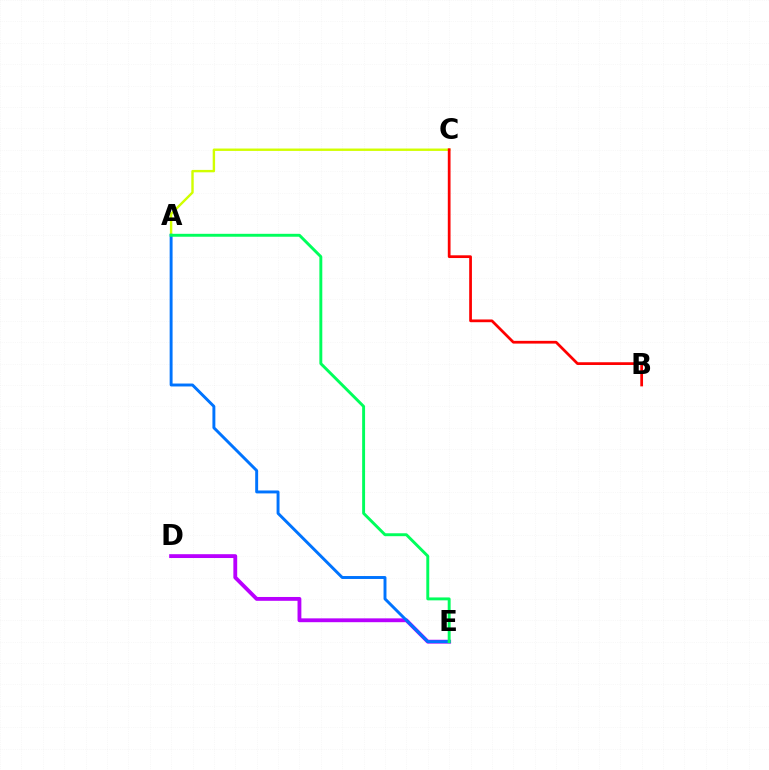{('A', 'C'): [{'color': '#d1ff00', 'line_style': 'solid', 'thickness': 1.73}], ('D', 'E'): [{'color': '#b900ff', 'line_style': 'solid', 'thickness': 2.76}], ('B', 'C'): [{'color': '#ff0000', 'line_style': 'solid', 'thickness': 1.97}], ('A', 'E'): [{'color': '#0074ff', 'line_style': 'solid', 'thickness': 2.11}, {'color': '#00ff5c', 'line_style': 'solid', 'thickness': 2.1}]}